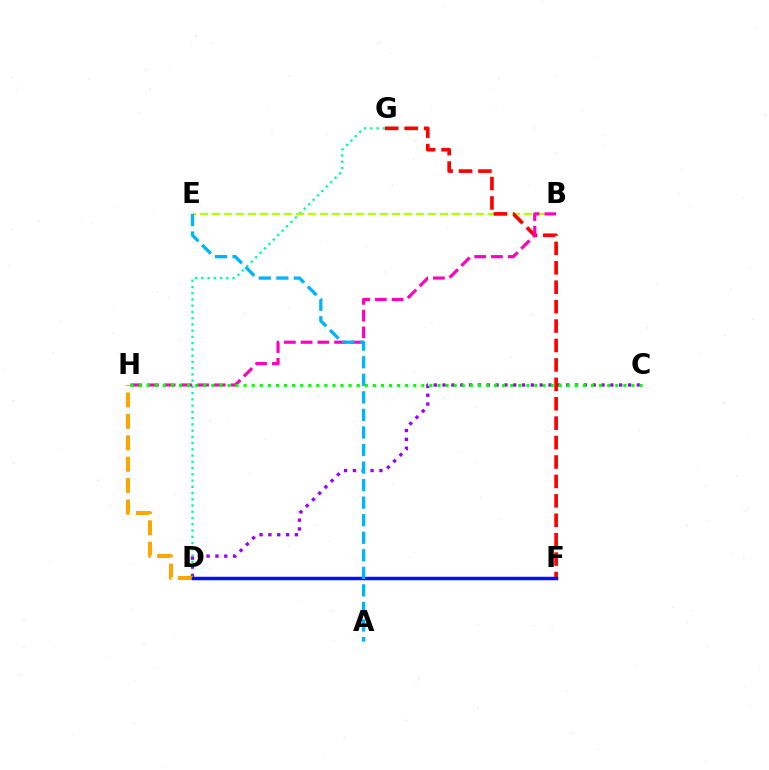{('D', 'G'): [{'color': '#00ff9d', 'line_style': 'dotted', 'thickness': 1.7}], ('B', 'E'): [{'color': '#b3ff00', 'line_style': 'dashed', 'thickness': 1.63}], ('C', 'D'): [{'color': '#9b00ff', 'line_style': 'dotted', 'thickness': 2.4}], ('D', 'H'): [{'color': '#ffa500', 'line_style': 'dashed', 'thickness': 2.91}], ('F', 'G'): [{'color': '#ff0000', 'line_style': 'dashed', 'thickness': 2.64}], ('D', 'F'): [{'color': '#0010ff', 'line_style': 'solid', 'thickness': 2.5}], ('B', 'H'): [{'color': '#ff00bd', 'line_style': 'dashed', 'thickness': 2.27}], ('A', 'E'): [{'color': '#00b5ff', 'line_style': 'dashed', 'thickness': 2.38}], ('C', 'H'): [{'color': '#08ff00', 'line_style': 'dotted', 'thickness': 2.19}]}